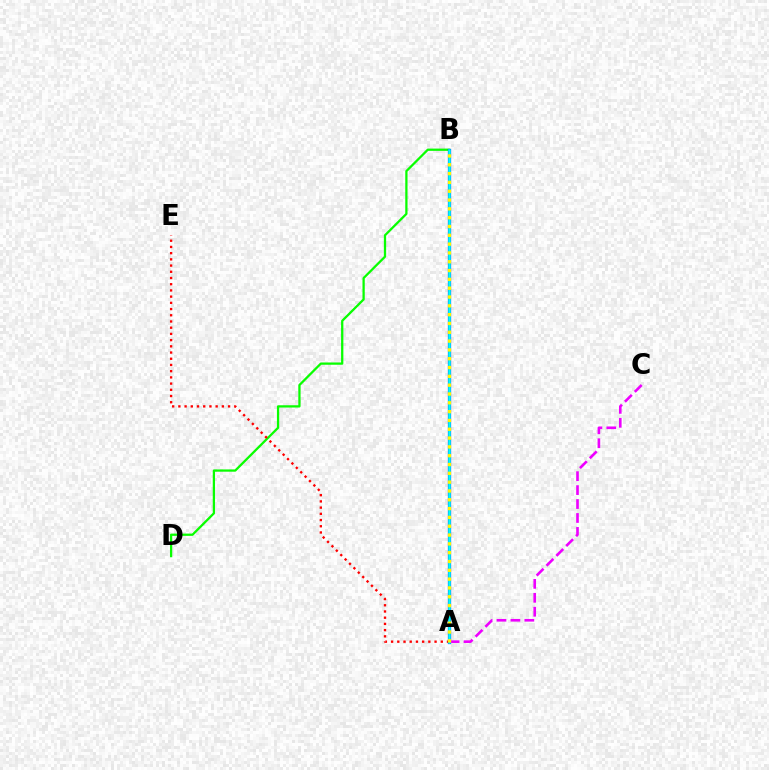{('B', 'D'): [{'color': '#08ff00', 'line_style': 'solid', 'thickness': 1.63}], ('A', 'E'): [{'color': '#ff0000', 'line_style': 'dotted', 'thickness': 1.69}], ('A', 'B'): [{'color': '#0010ff', 'line_style': 'solid', 'thickness': 2.32}, {'color': '#00fff6', 'line_style': 'solid', 'thickness': 1.89}, {'color': '#fcf500', 'line_style': 'dotted', 'thickness': 2.4}], ('A', 'C'): [{'color': '#ee00ff', 'line_style': 'dashed', 'thickness': 1.89}]}